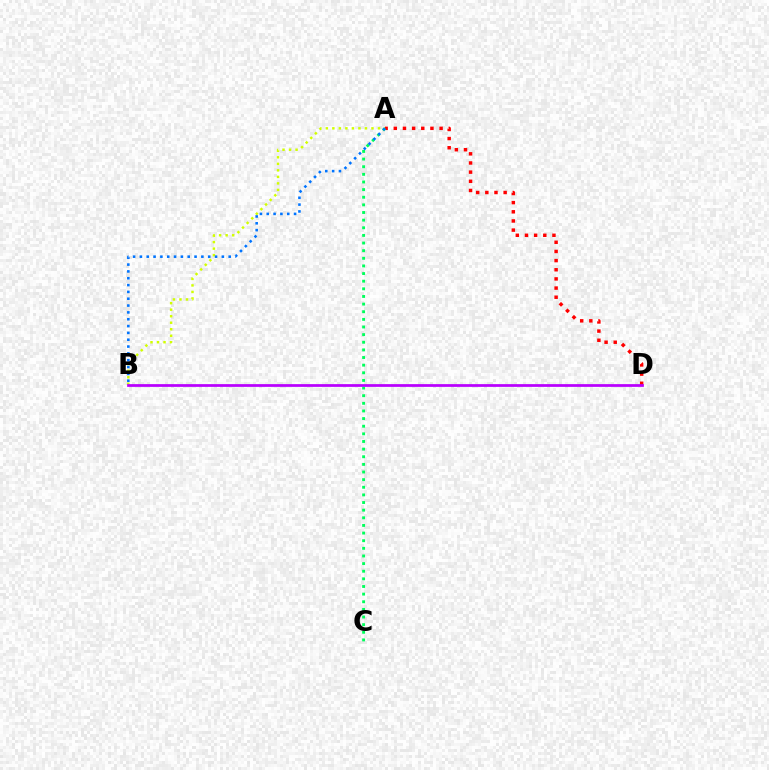{('A', 'B'): [{'color': '#d1ff00', 'line_style': 'dotted', 'thickness': 1.77}, {'color': '#0074ff', 'line_style': 'dotted', 'thickness': 1.86}], ('A', 'D'): [{'color': '#ff0000', 'line_style': 'dotted', 'thickness': 2.49}], ('A', 'C'): [{'color': '#00ff5c', 'line_style': 'dotted', 'thickness': 2.07}], ('B', 'D'): [{'color': '#b900ff', 'line_style': 'solid', 'thickness': 1.97}]}